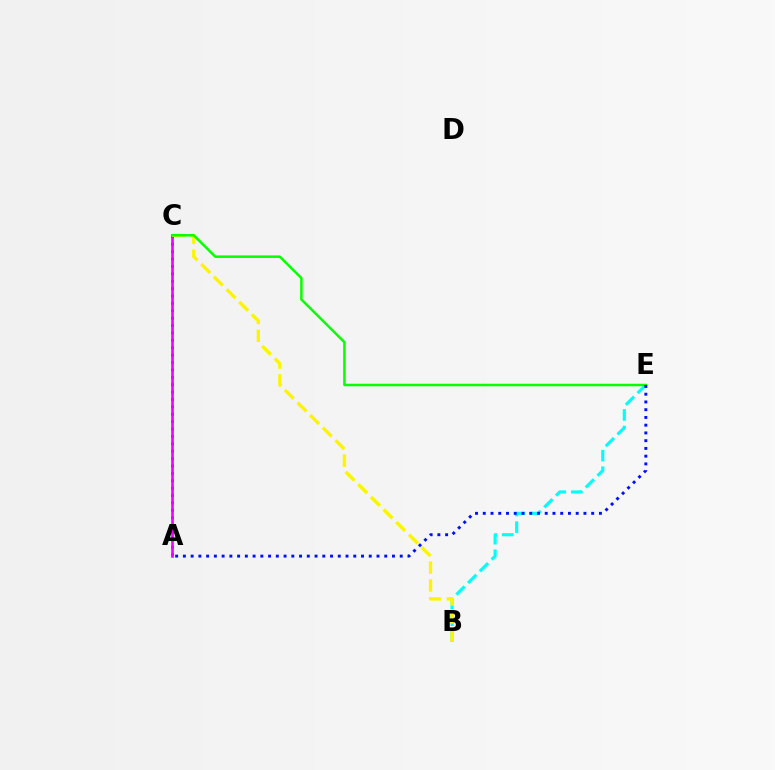{('A', 'C'): [{'color': '#ff0000', 'line_style': 'dotted', 'thickness': 2.01}, {'color': '#ee00ff', 'line_style': 'solid', 'thickness': 1.89}], ('B', 'E'): [{'color': '#00fff6', 'line_style': 'dashed', 'thickness': 2.25}], ('B', 'C'): [{'color': '#fcf500', 'line_style': 'dashed', 'thickness': 2.42}], ('C', 'E'): [{'color': '#08ff00', 'line_style': 'solid', 'thickness': 1.81}], ('A', 'E'): [{'color': '#0010ff', 'line_style': 'dotted', 'thickness': 2.1}]}